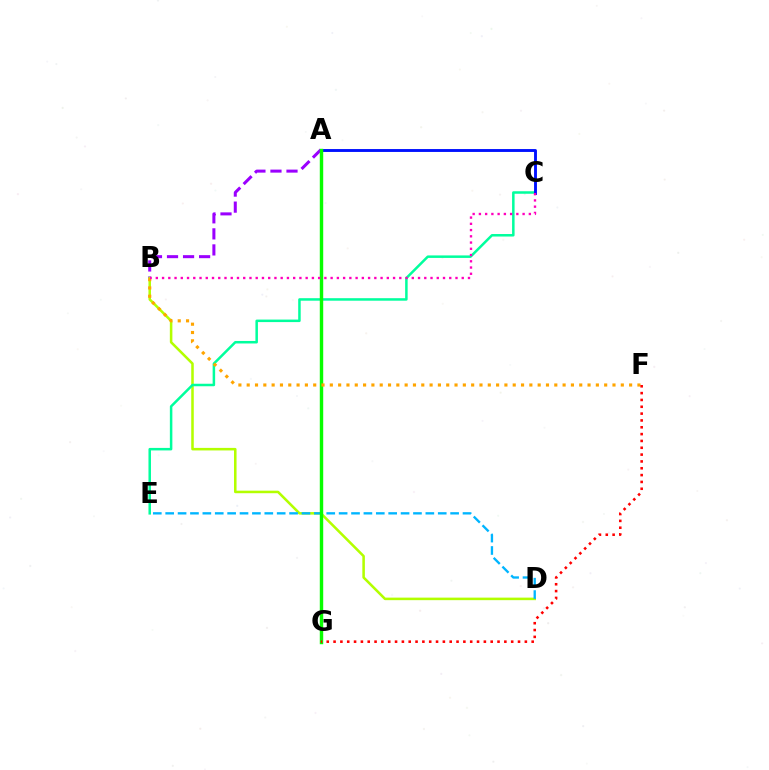{('A', 'B'): [{'color': '#9b00ff', 'line_style': 'dashed', 'thickness': 2.18}], ('B', 'D'): [{'color': '#b3ff00', 'line_style': 'solid', 'thickness': 1.83}], ('C', 'E'): [{'color': '#00ff9d', 'line_style': 'solid', 'thickness': 1.81}], ('D', 'E'): [{'color': '#00b5ff', 'line_style': 'dashed', 'thickness': 1.68}], ('A', 'C'): [{'color': '#0010ff', 'line_style': 'solid', 'thickness': 2.08}], ('A', 'G'): [{'color': '#08ff00', 'line_style': 'solid', 'thickness': 2.46}], ('B', 'F'): [{'color': '#ffa500', 'line_style': 'dotted', 'thickness': 2.26}], ('F', 'G'): [{'color': '#ff0000', 'line_style': 'dotted', 'thickness': 1.86}], ('B', 'C'): [{'color': '#ff00bd', 'line_style': 'dotted', 'thickness': 1.7}]}